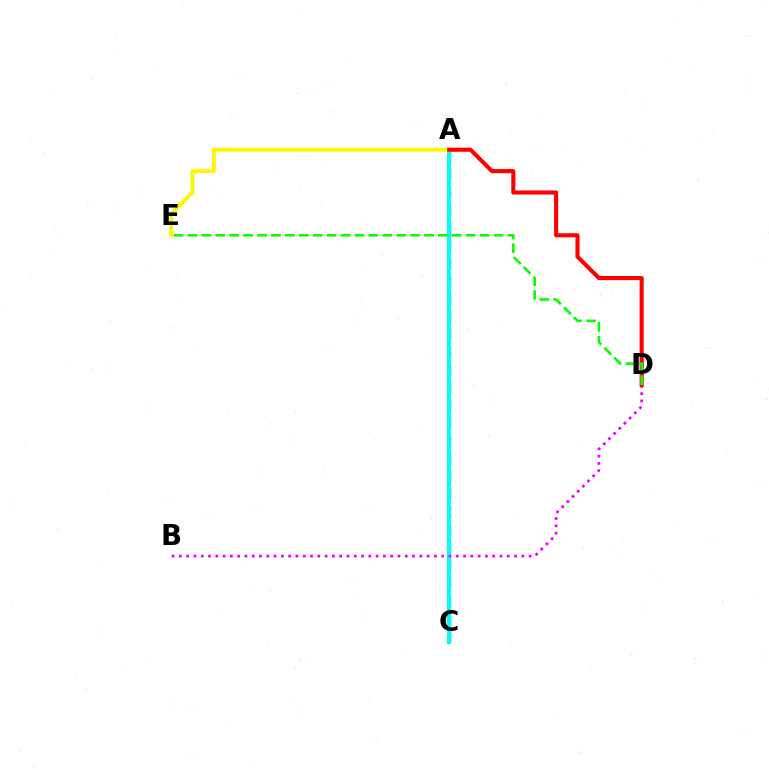{('A', 'C'): [{'color': '#0010ff', 'line_style': 'dashed', 'thickness': 2.41}, {'color': '#00fff6', 'line_style': 'solid', 'thickness': 2.91}], ('B', 'D'): [{'color': '#ee00ff', 'line_style': 'dotted', 'thickness': 1.98}], ('A', 'E'): [{'color': '#fcf500', 'line_style': 'solid', 'thickness': 2.8}], ('A', 'D'): [{'color': '#ff0000', 'line_style': 'solid', 'thickness': 2.95}], ('D', 'E'): [{'color': '#08ff00', 'line_style': 'dashed', 'thickness': 1.89}]}